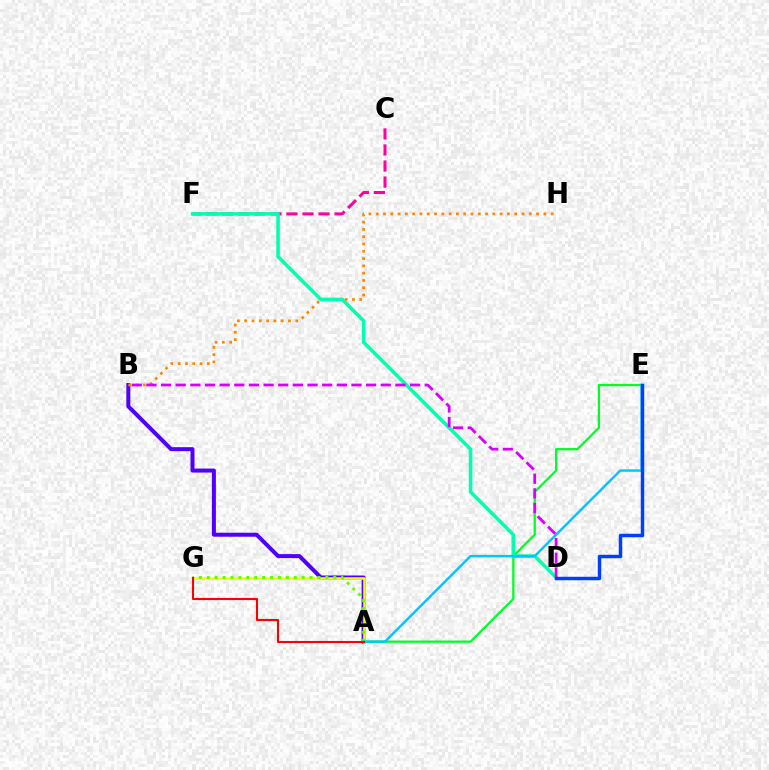{('C', 'F'): [{'color': '#ff00a0', 'line_style': 'dashed', 'thickness': 2.18}], ('A', 'B'): [{'color': '#4f00ff', 'line_style': 'solid', 'thickness': 2.88}], ('A', 'E'): [{'color': '#00ff27', 'line_style': 'solid', 'thickness': 1.64}, {'color': '#00c7ff', 'line_style': 'solid', 'thickness': 1.78}], ('B', 'H'): [{'color': '#ff8800', 'line_style': 'dotted', 'thickness': 1.98}], ('A', 'G'): [{'color': '#eeff00', 'line_style': 'solid', 'thickness': 1.84}, {'color': '#66ff00', 'line_style': 'dotted', 'thickness': 2.15}, {'color': '#ff0000', 'line_style': 'solid', 'thickness': 1.5}], ('D', 'F'): [{'color': '#00ffaf', 'line_style': 'solid', 'thickness': 2.55}], ('B', 'D'): [{'color': '#d600ff', 'line_style': 'dashed', 'thickness': 1.99}], ('D', 'E'): [{'color': '#003fff', 'line_style': 'solid', 'thickness': 2.49}]}